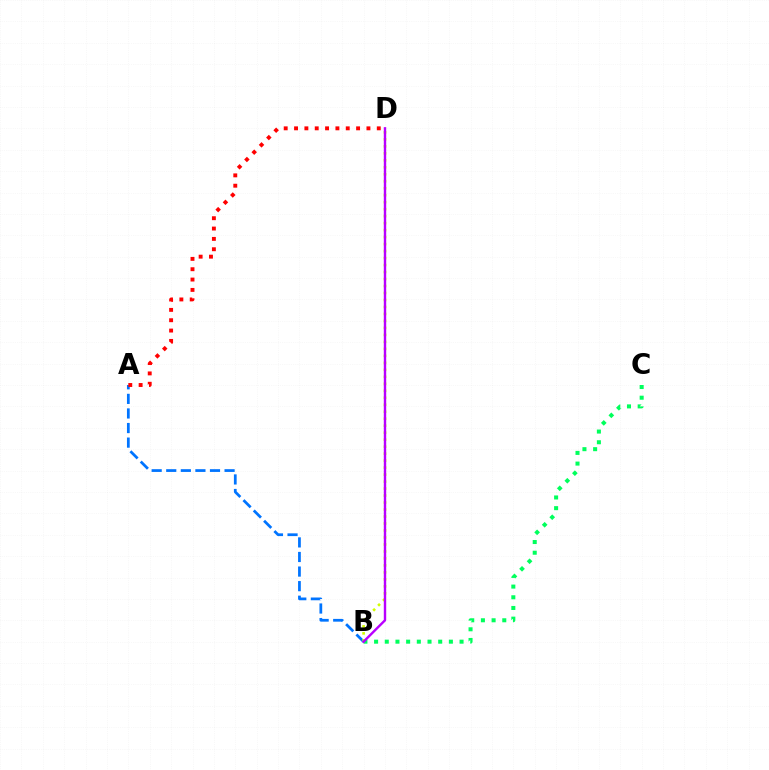{('A', 'B'): [{'color': '#0074ff', 'line_style': 'dashed', 'thickness': 1.98}], ('B', 'C'): [{'color': '#00ff5c', 'line_style': 'dotted', 'thickness': 2.9}], ('B', 'D'): [{'color': '#d1ff00', 'line_style': 'dotted', 'thickness': 1.9}, {'color': '#b900ff', 'line_style': 'solid', 'thickness': 1.73}], ('A', 'D'): [{'color': '#ff0000', 'line_style': 'dotted', 'thickness': 2.81}]}